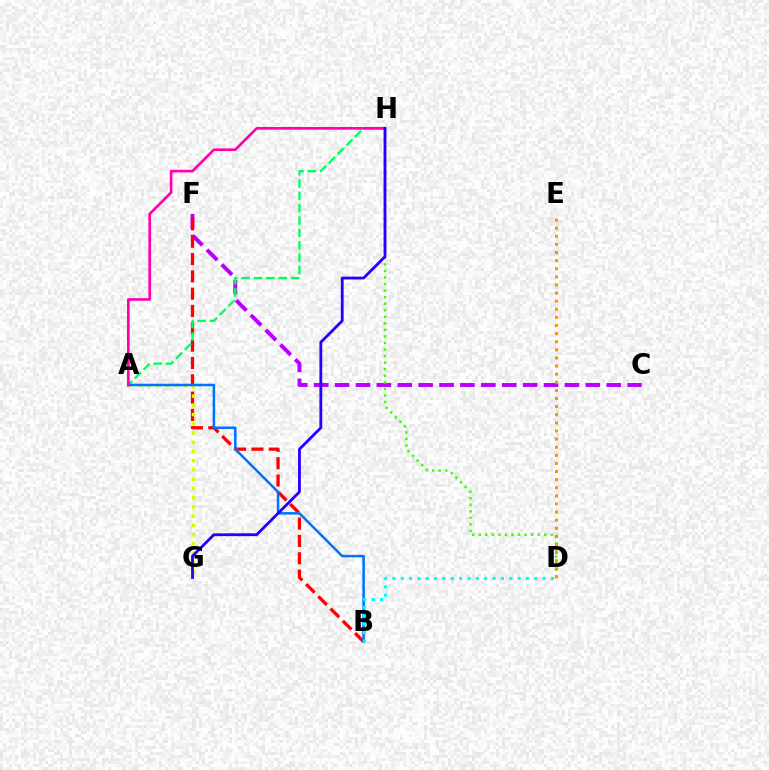{('C', 'F'): [{'color': '#b900ff', 'line_style': 'dashed', 'thickness': 2.84}], ('B', 'F'): [{'color': '#ff0000', 'line_style': 'dashed', 'thickness': 2.35}], ('D', 'H'): [{'color': '#3dff00', 'line_style': 'dotted', 'thickness': 1.78}], ('A', 'G'): [{'color': '#d1ff00', 'line_style': 'dotted', 'thickness': 2.51}], ('A', 'H'): [{'color': '#00ff5c', 'line_style': 'dashed', 'thickness': 1.68}, {'color': '#ff00ac', 'line_style': 'solid', 'thickness': 1.9}], ('A', 'B'): [{'color': '#0074ff', 'line_style': 'solid', 'thickness': 1.83}], ('B', 'D'): [{'color': '#00fff6', 'line_style': 'dotted', 'thickness': 2.27}], ('D', 'E'): [{'color': '#ff9400', 'line_style': 'dotted', 'thickness': 2.2}], ('G', 'H'): [{'color': '#2500ff', 'line_style': 'solid', 'thickness': 2.03}]}